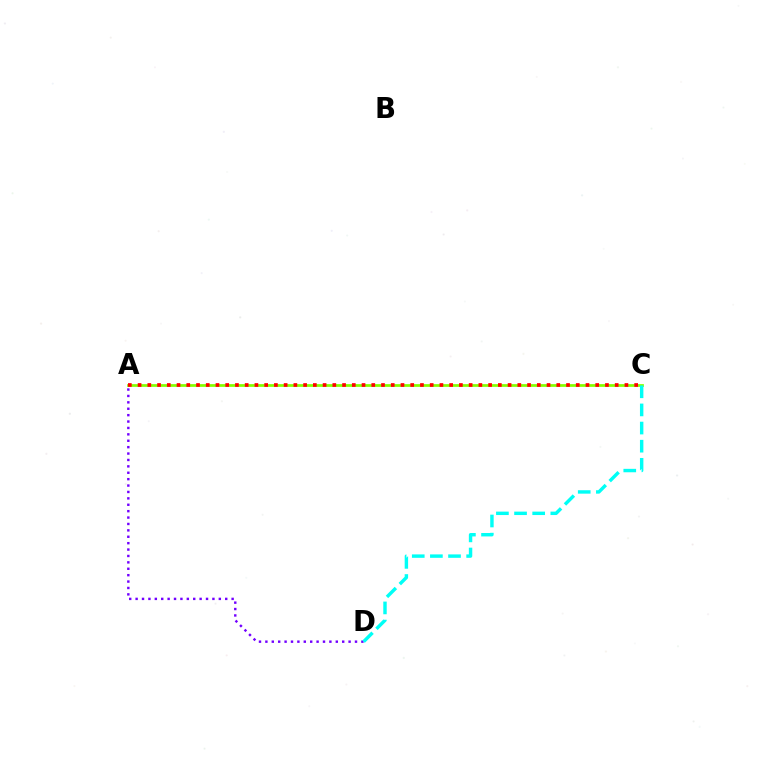{('A', 'C'): [{'color': '#84ff00', 'line_style': 'solid', 'thickness': 1.97}, {'color': '#ff0000', 'line_style': 'dotted', 'thickness': 2.65}], ('A', 'D'): [{'color': '#7200ff', 'line_style': 'dotted', 'thickness': 1.74}], ('C', 'D'): [{'color': '#00fff6', 'line_style': 'dashed', 'thickness': 2.46}]}